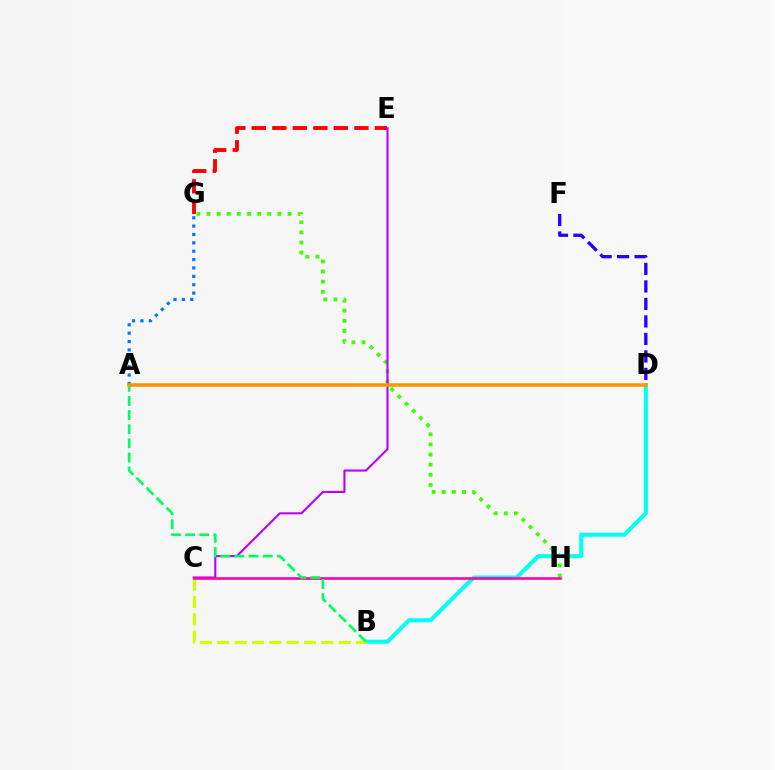{('D', 'F'): [{'color': '#2500ff', 'line_style': 'dashed', 'thickness': 2.38}], ('E', 'G'): [{'color': '#ff0000', 'line_style': 'dashed', 'thickness': 2.79}], ('G', 'H'): [{'color': '#3dff00', 'line_style': 'dotted', 'thickness': 2.75}], ('B', 'D'): [{'color': '#00fff6', 'line_style': 'solid', 'thickness': 2.92}], ('A', 'G'): [{'color': '#0074ff', 'line_style': 'dotted', 'thickness': 2.28}], ('C', 'E'): [{'color': '#b900ff', 'line_style': 'solid', 'thickness': 1.51}], ('B', 'C'): [{'color': '#d1ff00', 'line_style': 'dashed', 'thickness': 2.36}], ('C', 'H'): [{'color': '#ff00ac', 'line_style': 'solid', 'thickness': 1.88}], ('A', 'B'): [{'color': '#00ff5c', 'line_style': 'dashed', 'thickness': 1.92}], ('A', 'D'): [{'color': '#ff9400', 'line_style': 'solid', 'thickness': 2.53}]}